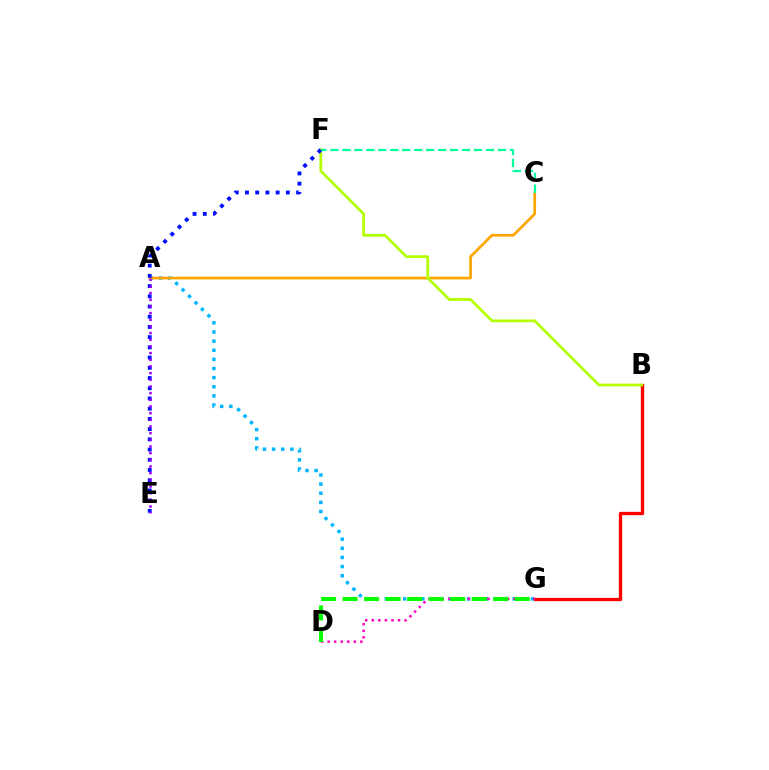{('B', 'G'): [{'color': '#ff0000', 'line_style': 'solid', 'thickness': 2.4}], ('A', 'G'): [{'color': '#00b5ff', 'line_style': 'dotted', 'thickness': 2.48}], ('A', 'C'): [{'color': '#ffa500', 'line_style': 'solid', 'thickness': 1.94}], ('D', 'G'): [{'color': '#ff00bd', 'line_style': 'dotted', 'thickness': 1.78}, {'color': '#08ff00', 'line_style': 'dashed', 'thickness': 2.92}], ('B', 'F'): [{'color': '#b3ff00', 'line_style': 'solid', 'thickness': 1.99}], ('E', 'F'): [{'color': '#0010ff', 'line_style': 'dotted', 'thickness': 2.78}], ('A', 'E'): [{'color': '#9b00ff', 'line_style': 'dotted', 'thickness': 1.81}], ('C', 'F'): [{'color': '#00ff9d', 'line_style': 'dashed', 'thickness': 1.63}]}